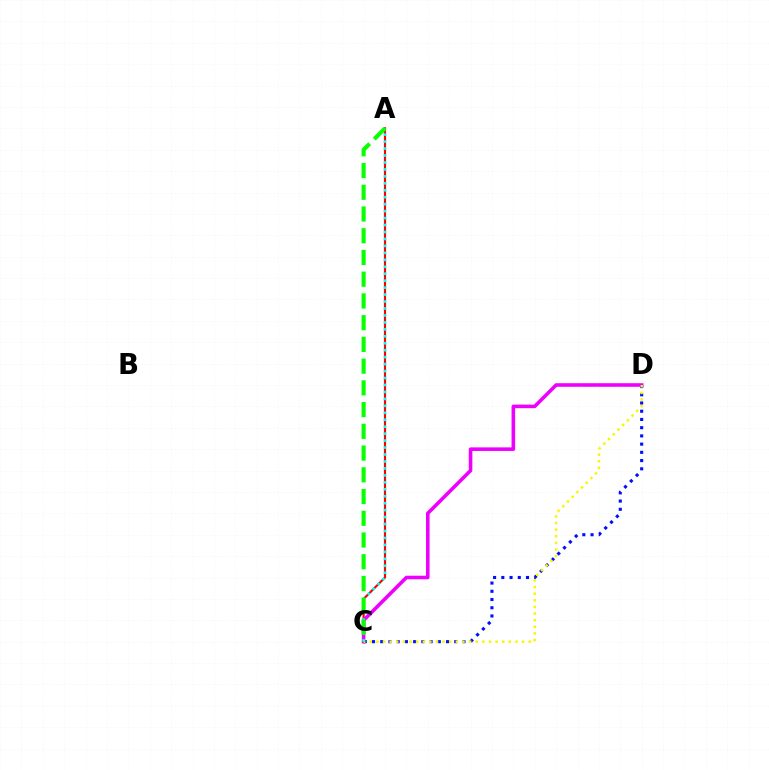{('A', 'C'): [{'color': '#ff0000', 'line_style': 'solid', 'thickness': 1.56}, {'color': '#00fff6', 'line_style': 'dotted', 'thickness': 1.89}, {'color': '#08ff00', 'line_style': 'dashed', 'thickness': 2.95}], ('C', 'D'): [{'color': '#ee00ff', 'line_style': 'solid', 'thickness': 2.58}, {'color': '#0010ff', 'line_style': 'dotted', 'thickness': 2.23}, {'color': '#fcf500', 'line_style': 'dotted', 'thickness': 1.8}]}